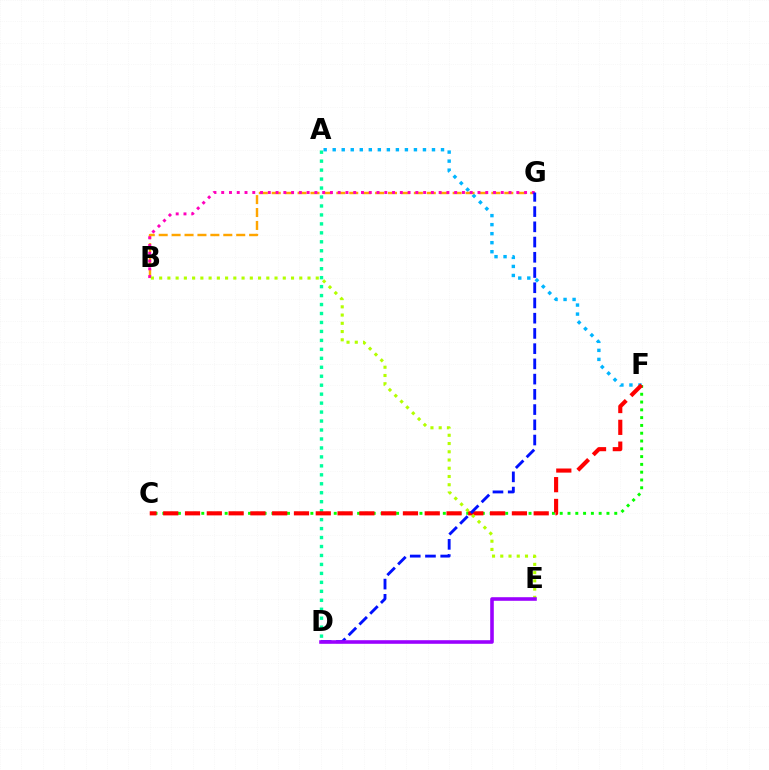{('A', 'F'): [{'color': '#00b5ff', 'line_style': 'dotted', 'thickness': 2.45}], ('A', 'D'): [{'color': '#00ff9d', 'line_style': 'dotted', 'thickness': 2.43}], ('C', 'F'): [{'color': '#08ff00', 'line_style': 'dotted', 'thickness': 2.12}, {'color': '#ff0000', 'line_style': 'dashed', 'thickness': 2.96}], ('B', 'G'): [{'color': '#ffa500', 'line_style': 'dashed', 'thickness': 1.76}, {'color': '#ff00bd', 'line_style': 'dotted', 'thickness': 2.11}], ('B', 'E'): [{'color': '#b3ff00', 'line_style': 'dotted', 'thickness': 2.24}], ('D', 'G'): [{'color': '#0010ff', 'line_style': 'dashed', 'thickness': 2.07}], ('D', 'E'): [{'color': '#9b00ff', 'line_style': 'solid', 'thickness': 2.58}]}